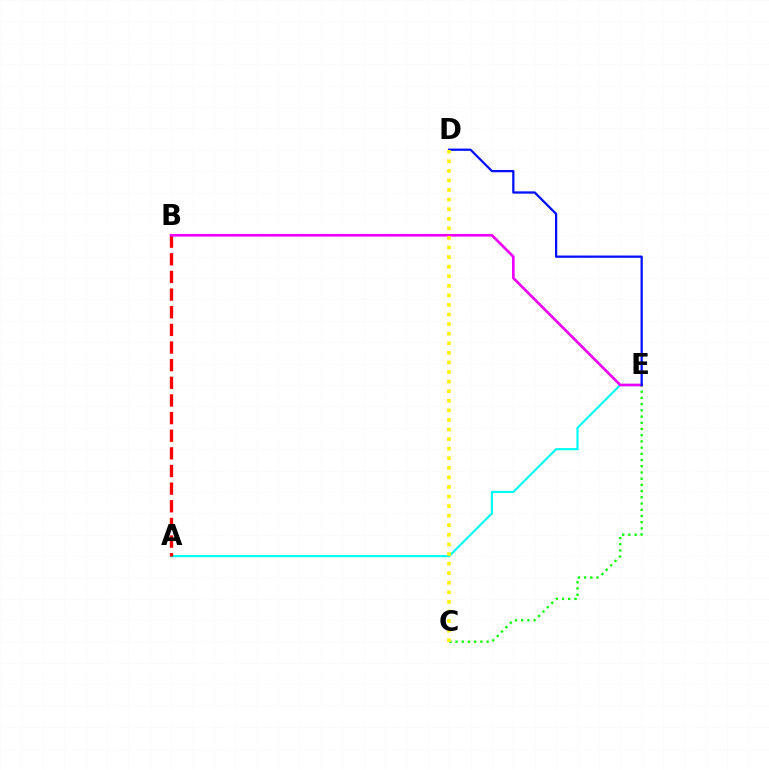{('C', 'E'): [{'color': '#08ff00', 'line_style': 'dotted', 'thickness': 1.69}], ('A', 'E'): [{'color': '#00fff6', 'line_style': 'solid', 'thickness': 1.57}], ('A', 'B'): [{'color': '#ff0000', 'line_style': 'dashed', 'thickness': 2.4}], ('B', 'E'): [{'color': '#ee00ff', 'line_style': 'solid', 'thickness': 1.92}], ('D', 'E'): [{'color': '#0010ff', 'line_style': 'solid', 'thickness': 1.63}], ('C', 'D'): [{'color': '#fcf500', 'line_style': 'dotted', 'thickness': 2.6}]}